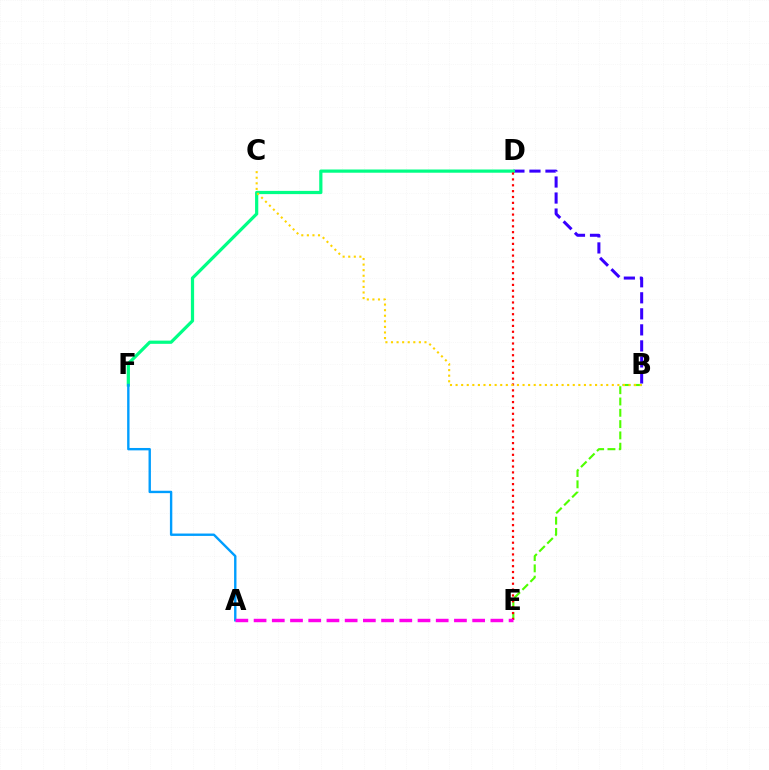{('B', 'D'): [{'color': '#3700ff', 'line_style': 'dashed', 'thickness': 2.18}], ('B', 'E'): [{'color': '#4fff00', 'line_style': 'dashed', 'thickness': 1.54}], ('D', 'F'): [{'color': '#00ff86', 'line_style': 'solid', 'thickness': 2.32}], ('A', 'F'): [{'color': '#009eff', 'line_style': 'solid', 'thickness': 1.72}], ('D', 'E'): [{'color': '#ff0000', 'line_style': 'dotted', 'thickness': 1.59}], ('A', 'E'): [{'color': '#ff00ed', 'line_style': 'dashed', 'thickness': 2.47}], ('B', 'C'): [{'color': '#ffd500', 'line_style': 'dotted', 'thickness': 1.52}]}